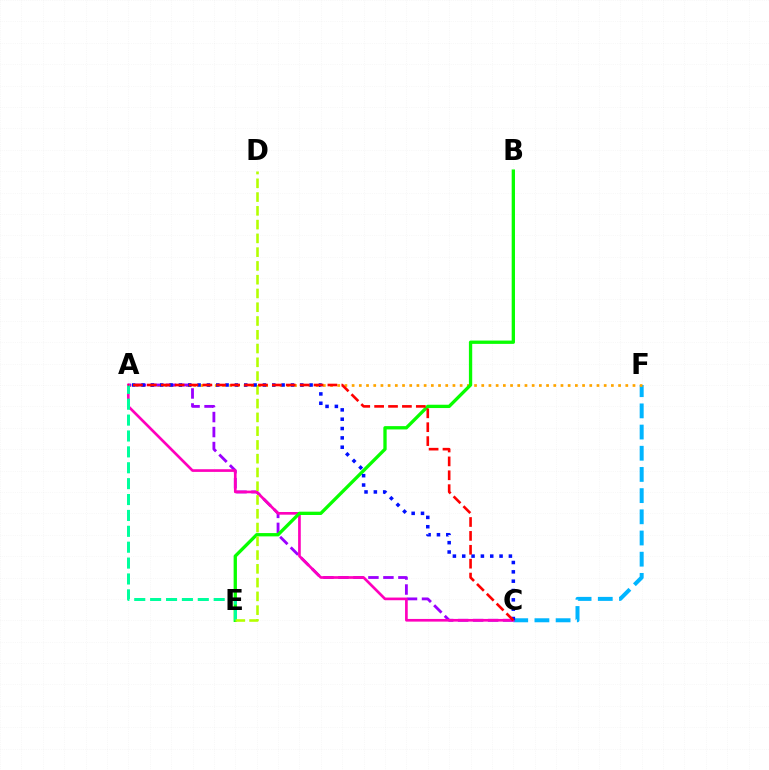{('C', 'F'): [{'color': '#00b5ff', 'line_style': 'dashed', 'thickness': 2.88}], ('A', 'F'): [{'color': '#ffa500', 'line_style': 'dotted', 'thickness': 1.96}], ('A', 'C'): [{'color': '#9b00ff', 'line_style': 'dashed', 'thickness': 2.04}, {'color': '#ff00bd', 'line_style': 'solid', 'thickness': 1.93}, {'color': '#0010ff', 'line_style': 'dotted', 'thickness': 2.54}, {'color': '#ff0000', 'line_style': 'dashed', 'thickness': 1.89}], ('B', 'E'): [{'color': '#08ff00', 'line_style': 'solid', 'thickness': 2.38}], ('A', 'E'): [{'color': '#00ff9d', 'line_style': 'dashed', 'thickness': 2.16}], ('D', 'E'): [{'color': '#b3ff00', 'line_style': 'dashed', 'thickness': 1.87}]}